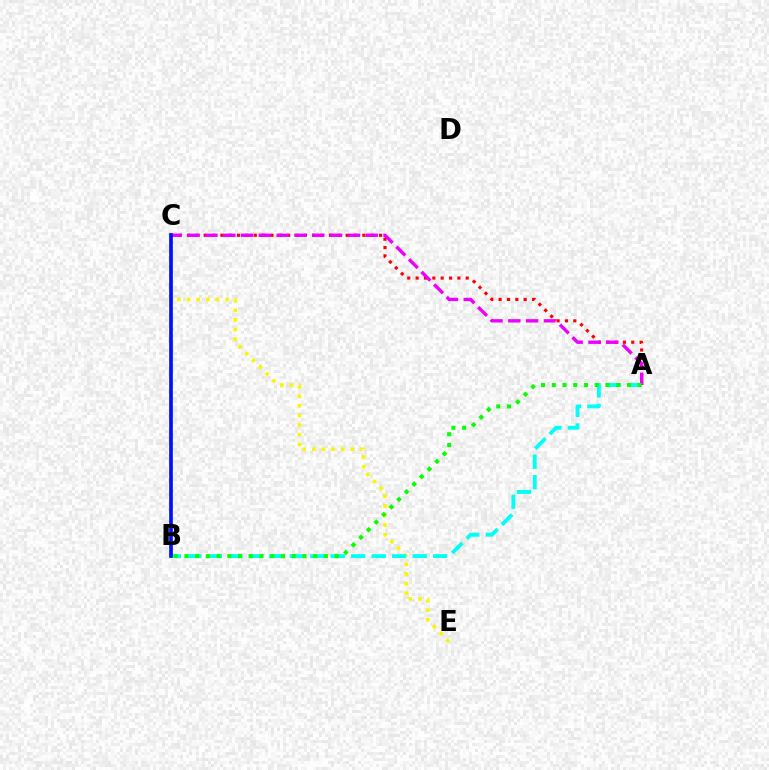{('C', 'E'): [{'color': '#fcf500', 'line_style': 'dotted', 'thickness': 2.61}], ('A', 'B'): [{'color': '#00fff6', 'line_style': 'dashed', 'thickness': 2.78}, {'color': '#08ff00', 'line_style': 'dotted', 'thickness': 2.92}], ('A', 'C'): [{'color': '#ff0000', 'line_style': 'dotted', 'thickness': 2.27}, {'color': '#ee00ff', 'line_style': 'dashed', 'thickness': 2.42}], ('B', 'C'): [{'color': '#0010ff', 'line_style': 'solid', 'thickness': 2.65}]}